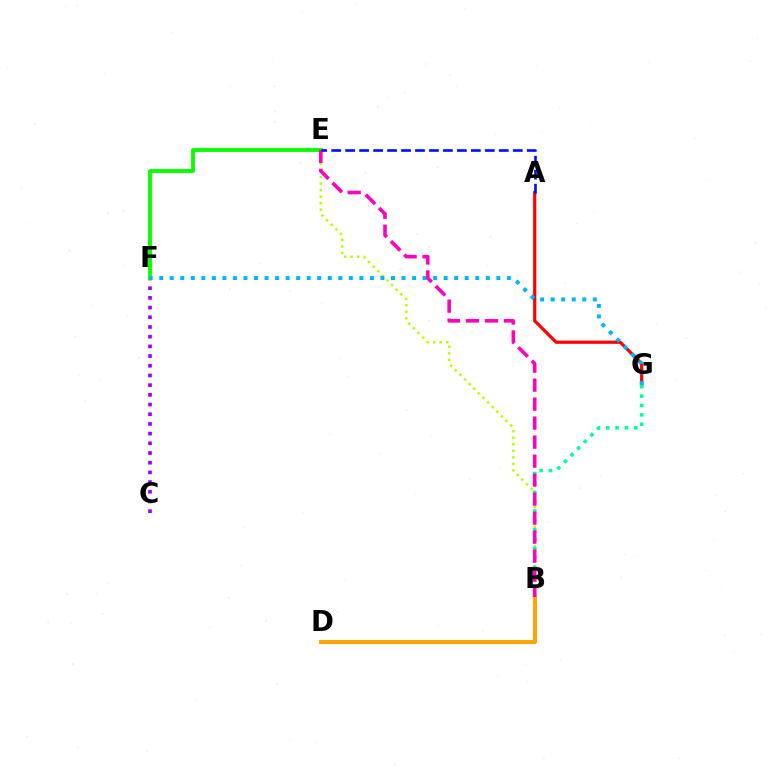{('C', 'F'): [{'color': '#9b00ff', 'line_style': 'dotted', 'thickness': 2.63}], ('E', 'F'): [{'color': '#08ff00', 'line_style': 'solid', 'thickness': 2.78}], ('B', 'E'): [{'color': '#b3ff00', 'line_style': 'dotted', 'thickness': 1.77}, {'color': '#ff00bd', 'line_style': 'dashed', 'thickness': 2.58}], ('A', 'G'): [{'color': '#ff0000', 'line_style': 'solid', 'thickness': 2.32}], ('B', 'G'): [{'color': '#00ff9d', 'line_style': 'dotted', 'thickness': 2.55}], ('F', 'G'): [{'color': '#00b5ff', 'line_style': 'dotted', 'thickness': 2.86}], ('B', 'D'): [{'color': '#ffa500', 'line_style': 'solid', 'thickness': 2.87}], ('A', 'E'): [{'color': '#0010ff', 'line_style': 'dashed', 'thickness': 1.9}]}